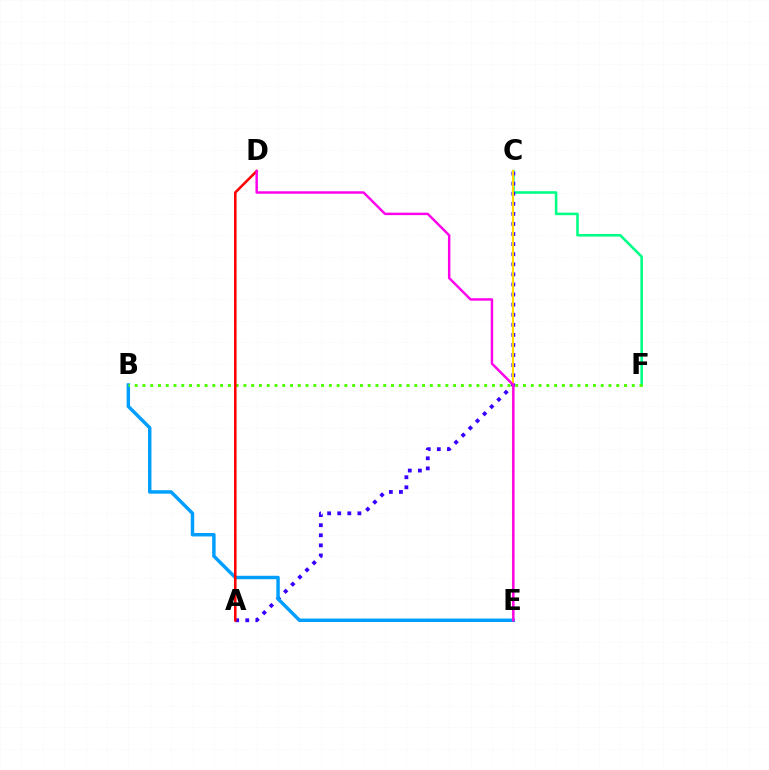{('C', 'F'): [{'color': '#00ff86', 'line_style': 'solid', 'thickness': 1.86}], ('A', 'C'): [{'color': '#3700ff', 'line_style': 'dotted', 'thickness': 2.74}], ('B', 'E'): [{'color': '#009eff', 'line_style': 'solid', 'thickness': 2.48}], ('B', 'F'): [{'color': '#4fff00', 'line_style': 'dotted', 'thickness': 2.11}], ('A', 'D'): [{'color': '#ff0000', 'line_style': 'solid', 'thickness': 1.83}], ('C', 'E'): [{'color': '#ffd500', 'line_style': 'solid', 'thickness': 1.52}], ('D', 'E'): [{'color': '#ff00ed', 'line_style': 'solid', 'thickness': 1.77}]}